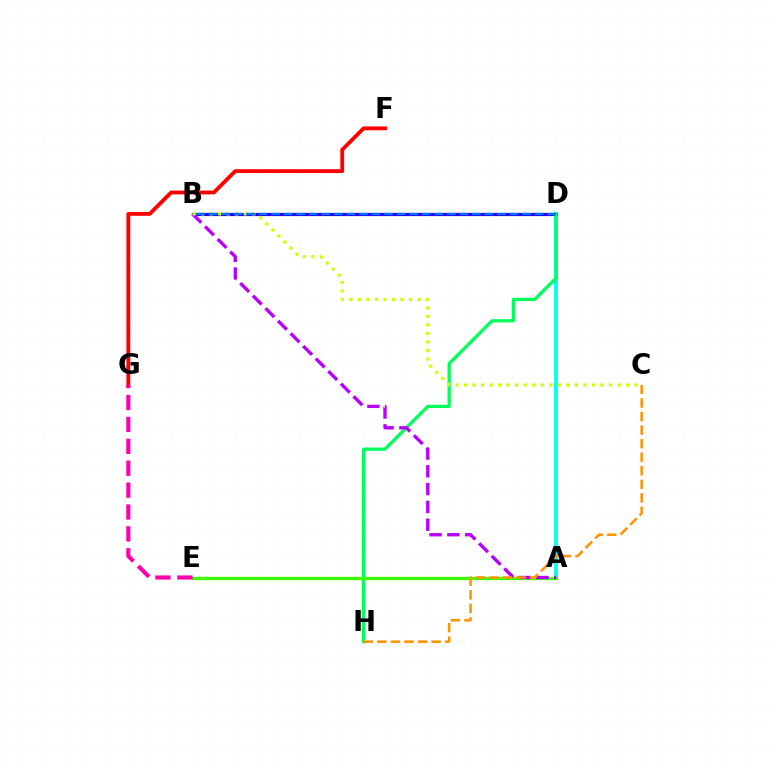{('A', 'D'): [{'color': '#00fff6', 'line_style': 'solid', 'thickness': 2.74}], ('B', 'D'): [{'color': '#2500ff', 'line_style': 'solid', 'thickness': 2.29}, {'color': '#0074ff', 'line_style': 'dashed', 'thickness': 1.7}], ('D', 'H'): [{'color': '#00ff5c', 'line_style': 'solid', 'thickness': 2.36}], ('A', 'E'): [{'color': '#3dff00', 'line_style': 'solid', 'thickness': 2.38}], ('F', 'G'): [{'color': '#ff0000', 'line_style': 'solid', 'thickness': 2.76}], ('A', 'B'): [{'color': '#b900ff', 'line_style': 'dashed', 'thickness': 2.42}], ('B', 'C'): [{'color': '#d1ff00', 'line_style': 'dotted', 'thickness': 2.32}], ('E', 'G'): [{'color': '#ff00ac', 'line_style': 'dashed', 'thickness': 2.97}], ('C', 'H'): [{'color': '#ff9400', 'line_style': 'dashed', 'thickness': 1.84}]}